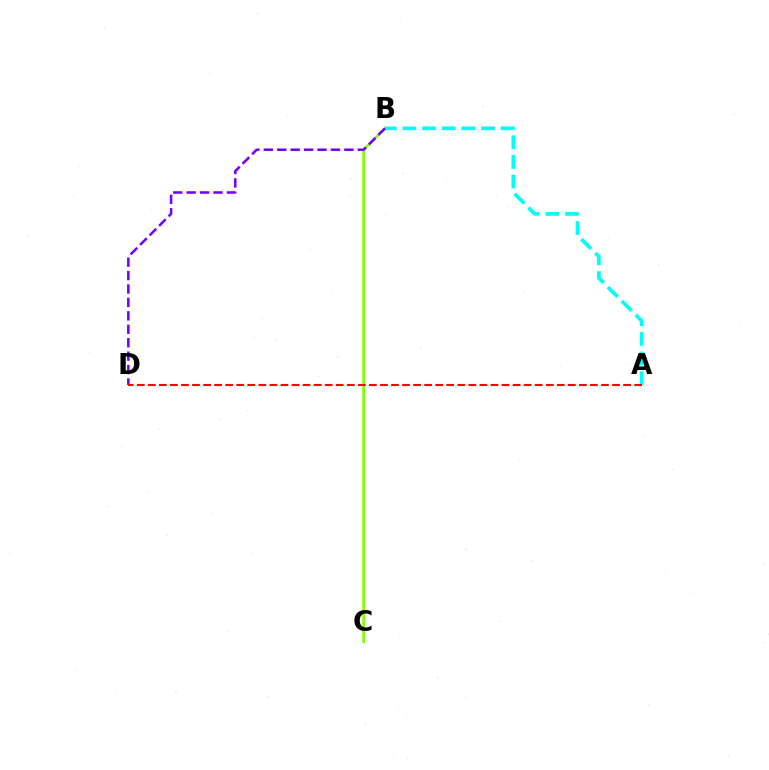{('B', 'C'): [{'color': '#84ff00', 'line_style': 'solid', 'thickness': 1.94}], ('A', 'B'): [{'color': '#00fff6', 'line_style': 'dashed', 'thickness': 2.67}], ('B', 'D'): [{'color': '#7200ff', 'line_style': 'dashed', 'thickness': 1.82}], ('A', 'D'): [{'color': '#ff0000', 'line_style': 'dashed', 'thickness': 1.5}]}